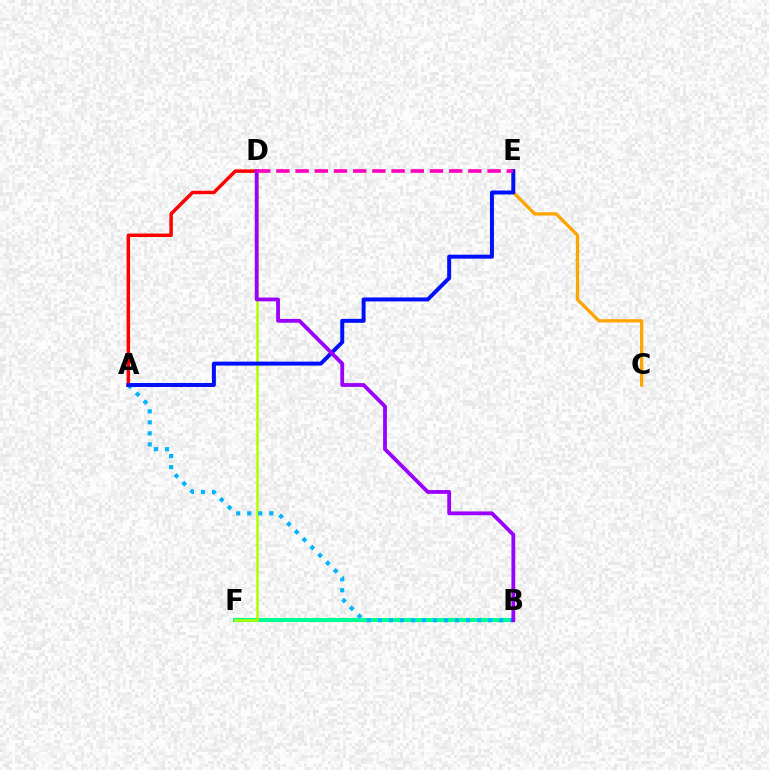{('A', 'D'): [{'color': '#ff0000', 'line_style': 'solid', 'thickness': 2.5}], ('B', 'F'): [{'color': '#08ff00', 'line_style': 'solid', 'thickness': 2.93}, {'color': '#00ff9d', 'line_style': 'solid', 'thickness': 2.71}], ('D', 'F'): [{'color': '#b3ff00', 'line_style': 'solid', 'thickness': 1.82}], ('A', 'B'): [{'color': '#00b5ff', 'line_style': 'dotted', 'thickness': 3.0}], ('C', 'E'): [{'color': '#ffa500', 'line_style': 'solid', 'thickness': 2.38}], ('A', 'E'): [{'color': '#0010ff', 'line_style': 'solid', 'thickness': 2.86}], ('B', 'D'): [{'color': '#9b00ff', 'line_style': 'solid', 'thickness': 2.74}], ('D', 'E'): [{'color': '#ff00bd', 'line_style': 'dashed', 'thickness': 2.61}]}